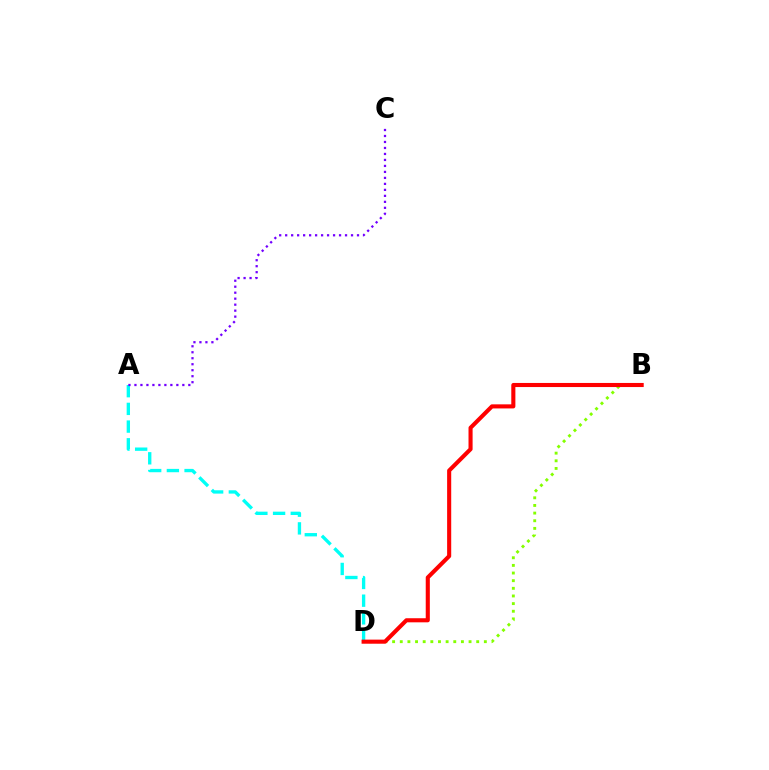{('B', 'D'): [{'color': '#84ff00', 'line_style': 'dotted', 'thickness': 2.08}, {'color': '#ff0000', 'line_style': 'solid', 'thickness': 2.95}], ('A', 'D'): [{'color': '#00fff6', 'line_style': 'dashed', 'thickness': 2.4}], ('A', 'C'): [{'color': '#7200ff', 'line_style': 'dotted', 'thickness': 1.63}]}